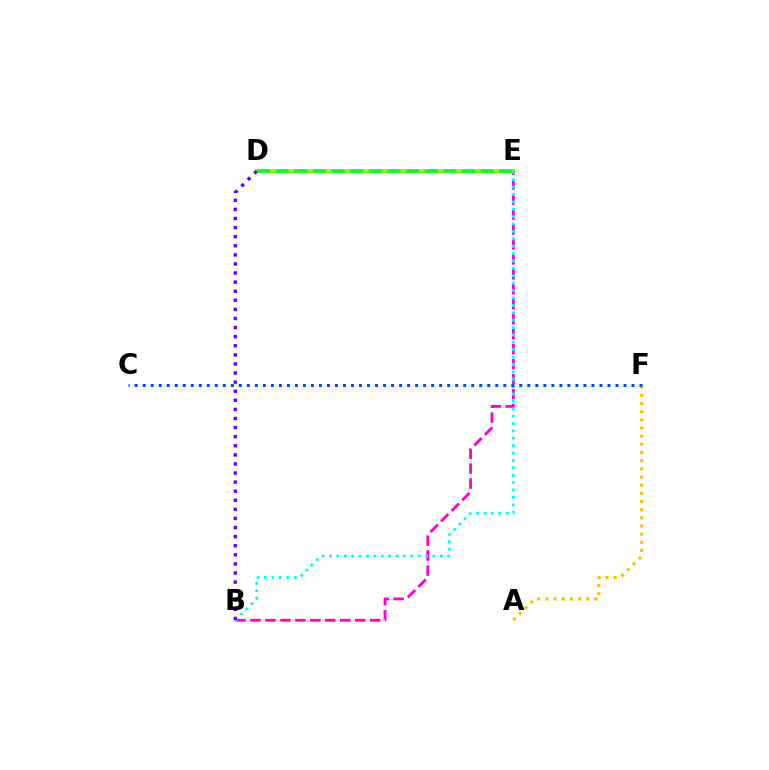{('D', 'E'): [{'color': '#ff0000', 'line_style': 'dashed', 'thickness': 2.27}, {'color': '#84ff00', 'line_style': 'solid', 'thickness': 2.62}, {'color': '#00ff39', 'line_style': 'dashed', 'thickness': 2.53}], ('A', 'F'): [{'color': '#ffbd00', 'line_style': 'dotted', 'thickness': 2.22}], ('B', 'E'): [{'color': '#ff00cf', 'line_style': 'dashed', 'thickness': 2.03}, {'color': '#00fff6', 'line_style': 'dotted', 'thickness': 2.01}], ('B', 'D'): [{'color': '#7200ff', 'line_style': 'dotted', 'thickness': 2.47}], ('C', 'F'): [{'color': '#004bff', 'line_style': 'dotted', 'thickness': 2.18}]}